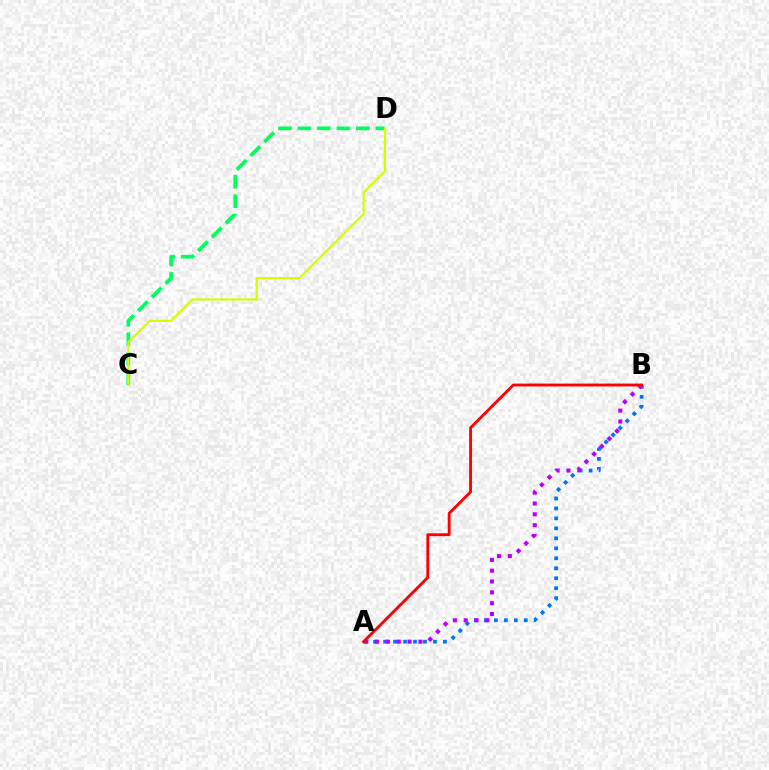{('C', 'D'): [{'color': '#00ff5c', 'line_style': 'dashed', 'thickness': 2.65}, {'color': '#d1ff00', 'line_style': 'solid', 'thickness': 1.55}], ('A', 'B'): [{'color': '#0074ff', 'line_style': 'dotted', 'thickness': 2.71}, {'color': '#b900ff', 'line_style': 'dotted', 'thickness': 2.94}, {'color': '#ff0000', 'line_style': 'solid', 'thickness': 2.05}]}